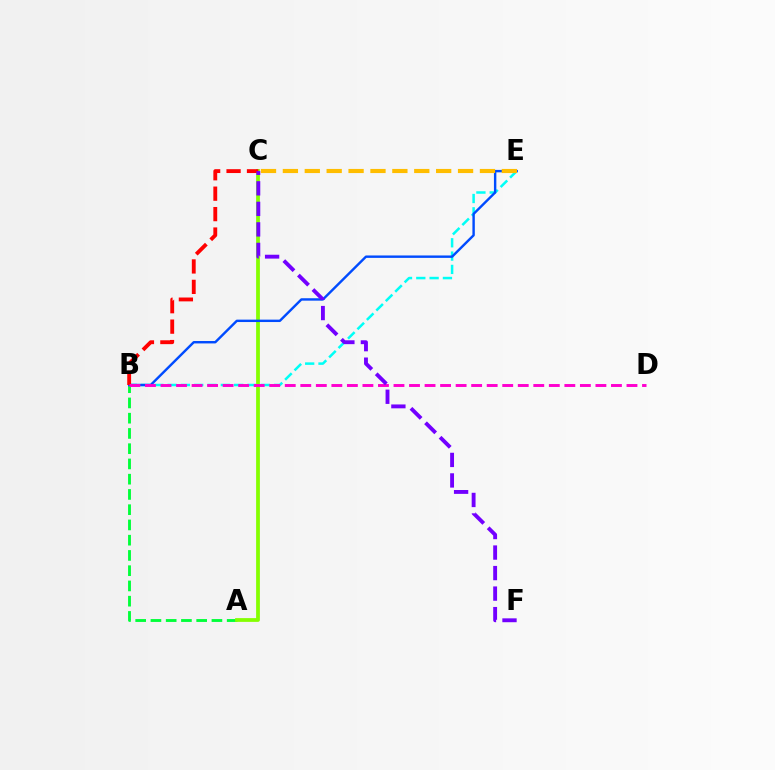{('B', 'E'): [{'color': '#00fff6', 'line_style': 'dashed', 'thickness': 1.81}, {'color': '#004bff', 'line_style': 'solid', 'thickness': 1.74}], ('A', 'B'): [{'color': '#00ff39', 'line_style': 'dashed', 'thickness': 2.07}], ('A', 'C'): [{'color': '#84ff00', 'line_style': 'solid', 'thickness': 2.71}], ('B', 'C'): [{'color': '#ff0000', 'line_style': 'dashed', 'thickness': 2.78}], ('C', 'E'): [{'color': '#ffbd00', 'line_style': 'dashed', 'thickness': 2.97}], ('B', 'D'): [{'color': '#ff00cf', 'line_style': 'dashed', 'thickness': 2.11}], ('C', 'F'): [{'color': '#7200ff', 'line_style': 'dashed', 'thickness': 2.79}]}